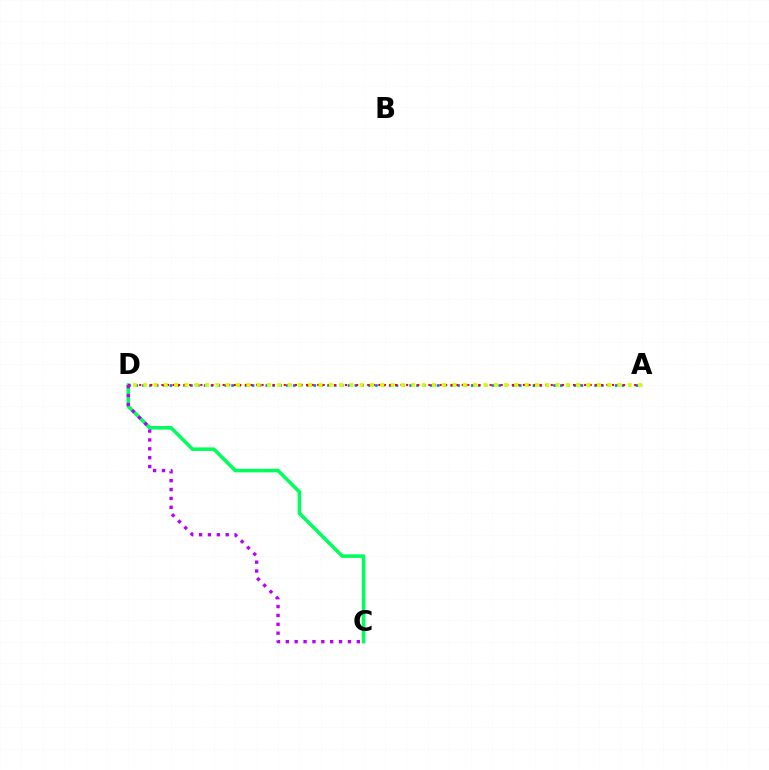{('A', 'D'): [{'color': '#0074ff', 'line_style': 'dotted', 'thickness': 1.86}, {'color': '#ff0000', 'line_style': 'dotted', 'thickness': 1.51}, {'color': '#d1ff00', 'line_style': 'dotted', 'thickness': 2.8}], ('C', 'D'): [{'color': '#00ff5c', 'line_style': 'solid', 'thickness': 2.56}, {'color': '#b900ff', 'line_style': 'dotted', 'thickness': 2.41}]}